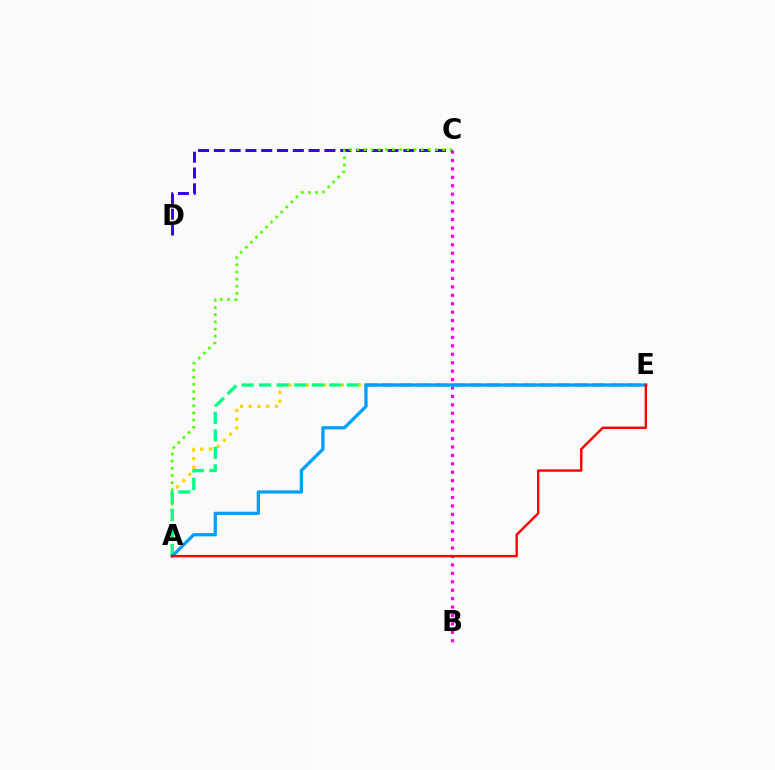{('B', 'C'): [{'color': '#ff00ed', 'line_style': 'dotted', 'thickness': 2.29}], ('C', 'D'): [{'color': '#3700ff', 'line_style': 'dashed', 'thickness': 2.15}], ('A', 'C'): [{'color': '#4fff00', 'line_style': 'dotted', 'thickness': 1.94}], ('A', 'E'): [{'color': '#ffd500', 'line_style': 'dotted', 'thickness': 2.37}, {'color': '#00ff86', 'line_style': 'dashed', 'thickness': 2.38}, {'color': '#009eff', 'line_style': 'solid', 'thickness': 2.34}, {'color': '#ff0000', 'line_style': 'solid', 'thickness': 1.72}]}